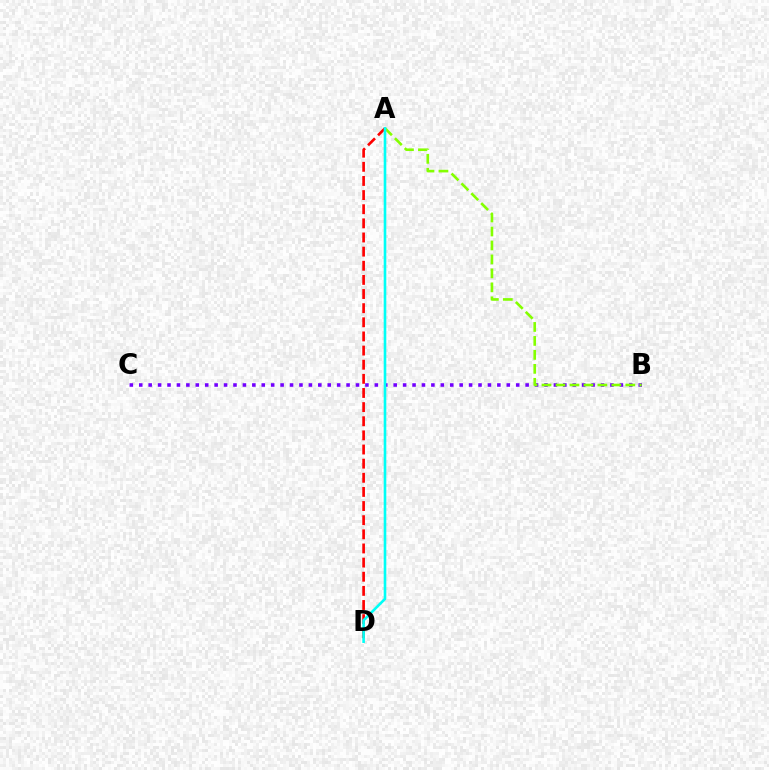{('B', 'C'): [{'color': '#7200ff', 'line_style': 'dotted', 'thickness': 2.56}], ('A', 'D'): [{'color': '#ff0000', 'line_style': 'dashed', 'thickness': 1.92}, {'color': '#00fff6', 'line_style': 'solid', 'thickness': 1.88}], ('A', 'B'): [{'color': '#84ff00', 'line_style': 'dashed', 'thickness': 1.9}]}